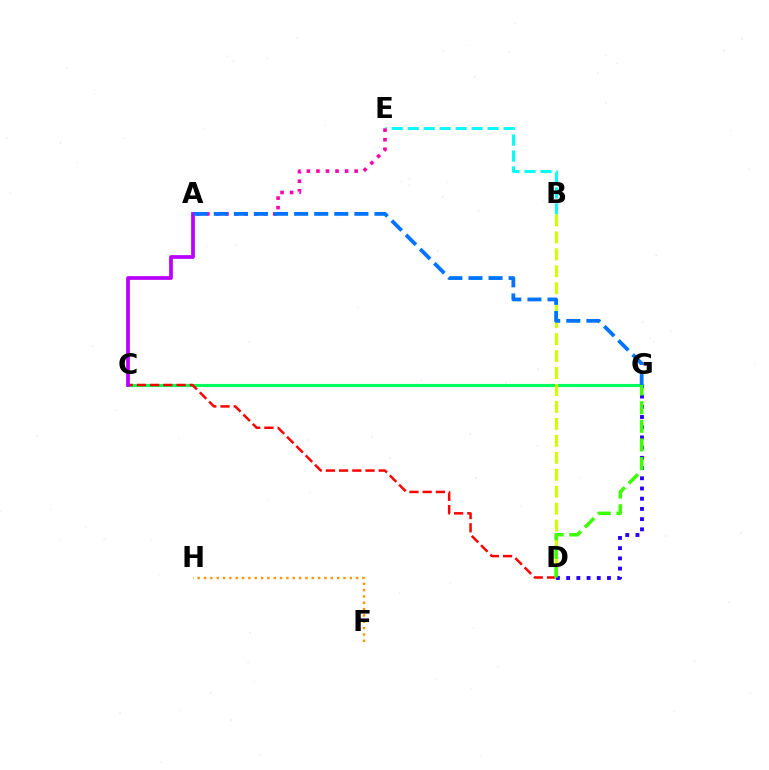{('C', 'G'): [{'color': '#00ff5c', 'line_style': 'solid', 'thickness': 2.25}], ('C', 'D'): [{'color': '#ff0000', 'line_style': 'dashed', 'thickness': 1.79}], ('B', 'E'): [{'color': '#00fff6', 'line_style': 'dashed', 'thickness': 2.17}], ('B', 'D'): [{'color': '#d1ff00', 'line_style': 'dashed', 'thickness': 2.3}], ('F', 'H'): [{'color': '#ff9400', 'line_style': 'dotted', 'thickness': 1.72}], ('A', 'E'): [{'color': '#ff00ac', 'line_style': 'dotted', 'thickness': 2.59}], ('A', 'C'): [{'color': '#b900ff', 'line_style': 'solid', 'thickness': 2.68}], ('A', 'G'): [{'color': '#0074ff', 'line_style': 'dashed', 'thickness': 2.73}], ('D', 'G'): [{'color': '#2500ff', 'line_style': 'dotted', 'thickness': 2.77}, {'color': '#3dff00', 'line_style': 'dashed', 'thickness': 2.53}]}